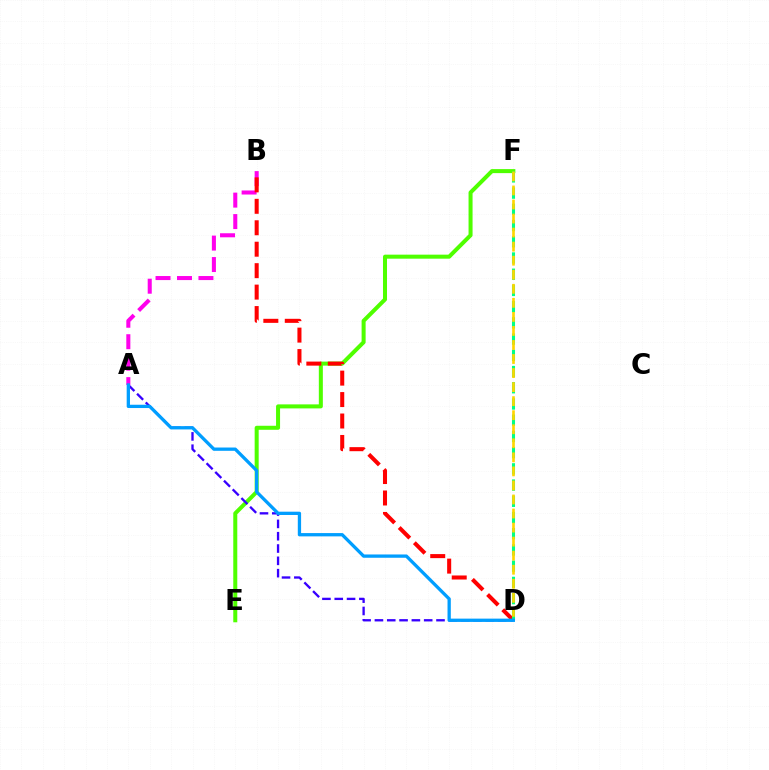{('A', 'B'): [{'color': '#ff00ed', 'line_style': 'dashed', 'thickness': 2.91}], ('E', 'F'): [{'color': '#4fff00', 'line_style': 'solid', 'thickness': 2.89}], ('B', 'D'): [{'color': '#ff0000', 'line_style': 'dashed', 'thickness': 2.91}], ('D', 'F'): [{'color': '#00ff86', 'line_style': 'dashed', 'thickness': 2.2}, {'color': '#ffd500', 'line_style': 'dashed', 'thickness': 1.91}], ('A', 'D'): [{'color': '#3700ff', 'line_style': 'dashed', 'thickness': 1.67}, {'color': '#009eff', 'line_style': 'solid', 'thickness': 2.37}]}